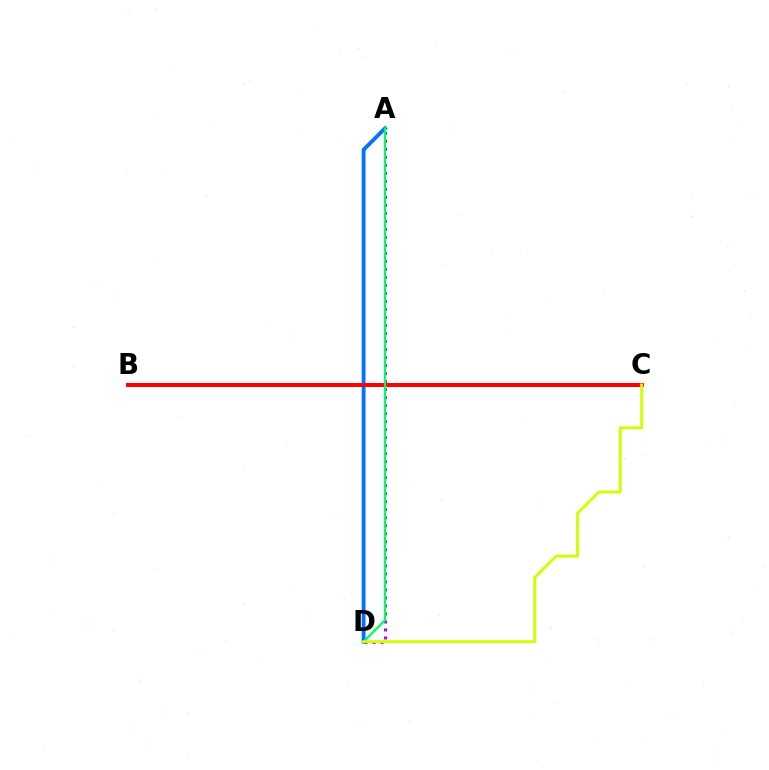{('A', 'D'): [{'color': '#b900ff', 'line_style': 'dotted', 'thickness': 2.18}, {'color': '#0074ff', 'line_style': 'solid', 'thickness': 2.77}, {'color': '#00ff5c', 'line_style': 'solid', 'thickness': 1.63}], ('B', 'C'): [{'color': '#ff0000', 'line_style': 'solid', 'thickness': 2.86}], ('C', 'D'): [{'color': '#d1ff00', 'line_style': 'solid', 'thickness': 2.12}]}